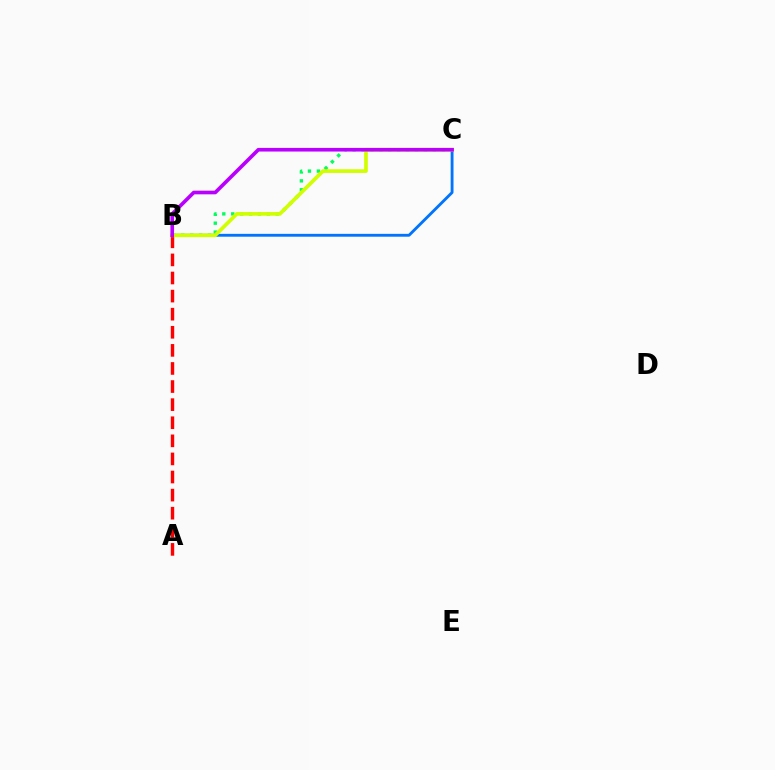{('A', 'B'): [{'color': '#ff0000', 'line_style': 'dashed', 'thickness': 2.46}], ('B', 'C'): [{'color': '#00ff5c', 'line_style': 'dotted', 'thickness': 2.42}, {'color': '#0074ff', 'line_style': 'solid', 'thickness': 2.05}, {'color': '#d1ff00', 'line_style': 'solid', 'thickness': 2.66}, {'color': '#b900ff', 'line_style': 'solid', 'thickness': 2.63}]}